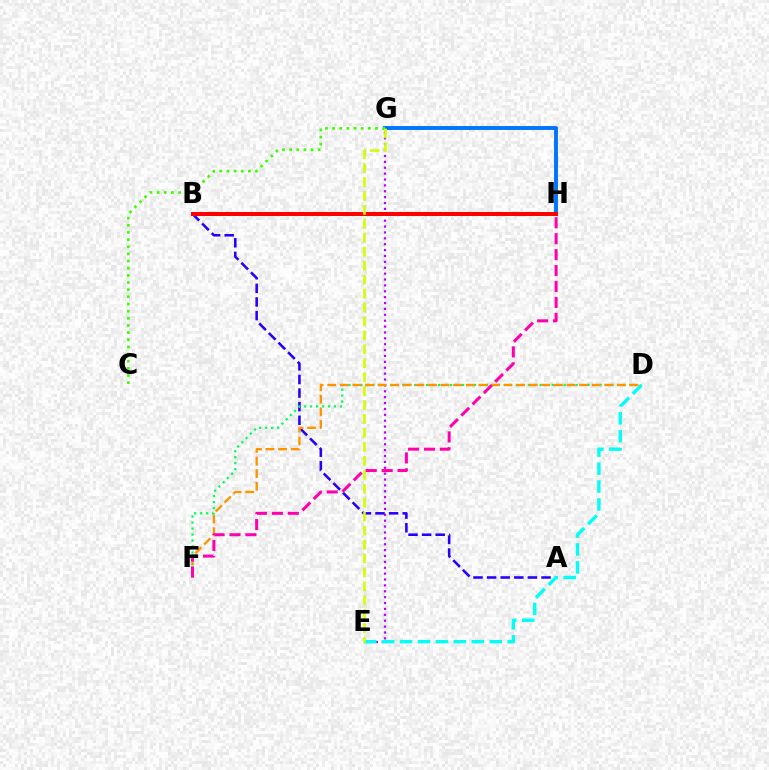{('E', 'G'): [{'color': '#b900ff', 'line_style': 'dotted', 'thickness': 1.6}, {'color': '#d1ff00', 'line_style': 'dashed', 'thickness': 1.89}], ('A', 'B'): [{'color': '#2500ff', 'line_style': 'dashed', 'thickness': 1.85}], ('D', 'F'): [{'color': '#00ff5c', 'line_style': 'dotted', 'thickness': 1.62}, {'color': '#ff9400', 'line_style': 'dashed', 'thickness': 1.71}], ('G', 'H'): [{'color': '#0074ff', 'line_style': 'solid', 'thickness': 2.8}], ('D', 'E'): [{'color': '#00fff6', 'line_style': 'dashed', 'thickness': 2.44}], ('C', 'G'): [{'color': '#3dff00', 'line_style': 'dotted', 'thickness': 1.94}], ('B', 'H'): [{'color': '#ff0000', 'line_style': 'solid', 'thickness': 2.87}], ('F', 'H'): [{'color': '#ff00ac', 'line_style': 'dashed', 'thickness': 2.17}]}